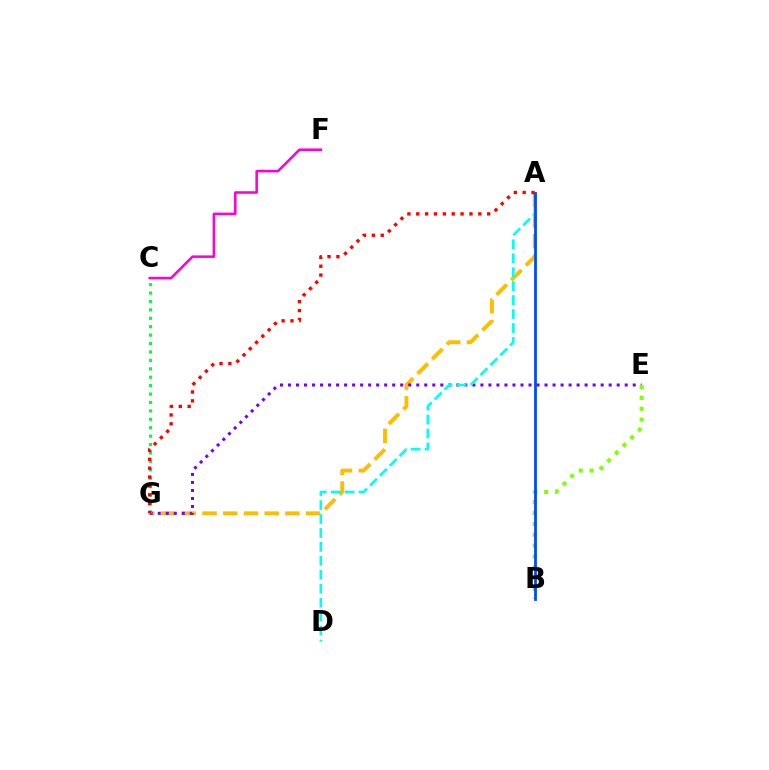{('A', 'G'): [{'color': '#ffbd00', 'line_style': 'dashed', 'thickness': 2.81}, {'color': '#ff0000', 'line_style': 'dotted', 'thickness': 2.41}], ('E', 'G'): [{'color': '#7200ff', 'line_style': 'dotted', 'thickness': 2.18}], ('C', 'G'): [{'color': '#00ff39', 'line_style': 'dotted', 'thickness': 2.29}], ('C', 'F'): [{'color': '#ff00cf', 'line_style': 'solid', 'thickness': 1.84}], ('A', 'D'): [{'color': '#00fff6', 'line_style': 'dashed', 'thickness': 1.89}], ('B', 'E'): [{'color': '#84ff00', 'line_style': 'dotted', 'thickness': 2.95}], ('A', 'B'): [{'color': '#004bff', 'line_style': 'solid', 'thickness': 2.0}]}